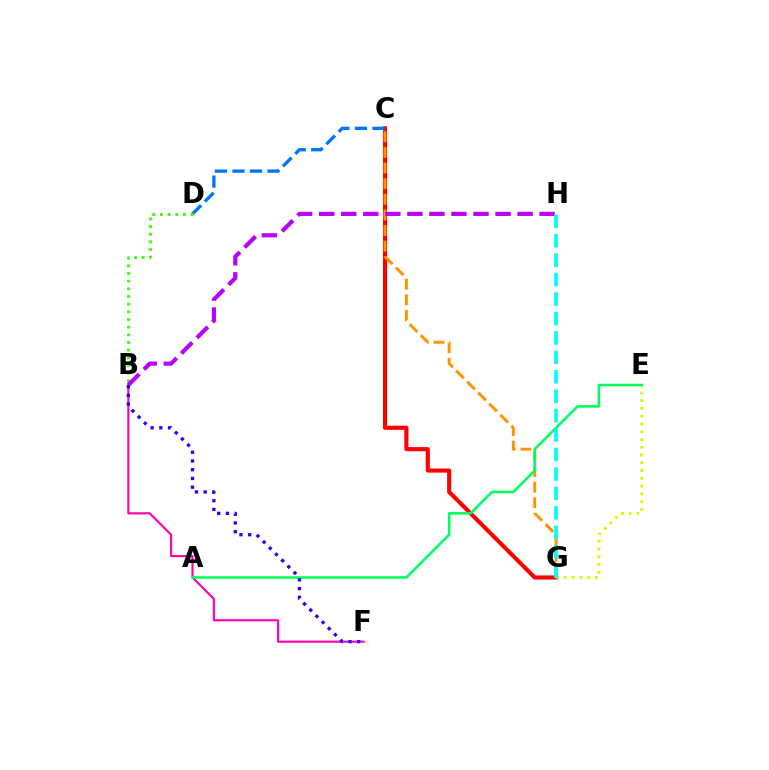{('C', 'G'): [{'color': '#ff0000', 'line_style': 'solid', 'thickness': 2.97}, {'color': '#ff9400', 'line_style': 'dashed', 'thickness': 2.12}], ('C', 'D'): [{'color': '#0074ff', 'line_style': 'dashed', 'thickness': 2.38}], ('B', 'D'): [{'color': '#3dff00', 'line_style': 'dotted', 'thickness': 2.08}], ('E', 'G'): [{'color': '#d1ff00', 'line_style': 'dotted', 'thickness': 2.11}], ('B', 'H'): [{'color': '#b900ff', 'line_style': 'dashed', 'thickness': 2.99}], ('B', 'F'): [{'color': '#ff00ac', 'line_style': 'solid', 'thickness': 1.54}, {'color': '#2500ff', 'line_style': 'dotted', 'thickness': 2.37}], ('A', 'E'): [{'color': '#00ff5c', 'line_style': 'solid', 'thickness': 1.85}], ('G', 'H'): [{'color': '#00fff6', 'line_style': 'dashed', 'thickness': 2.64}]}